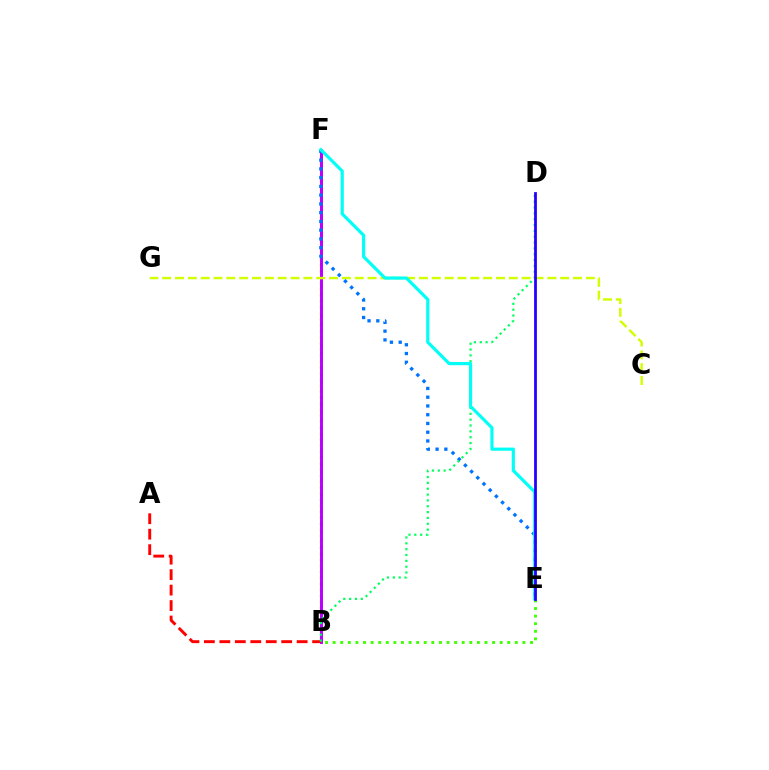{('B', 'F'): [{'color': '#ff9400', 'line_style': 'dotted', 'thickness': 1.63}, {'color': '#ff00ac', 'line_style': 'dotted', 'thickness': 2.02}, {'color': '#b900ff', 'line_style': 'solid', 'thickness': 2.13}], ('A', 'B'): [{'color': '#ff0000', 'line_style': 'dashed', 'thickness': 2.1}], ('C', 'G'): [{'color': '#d1ff00', 'line_style': 'dashed', 'thickness': 1.74}], ('B', 'E'): [{'color': '#3dff00', 'line_style': 'dotted', 'thickness': 2.06}], ('E', 'F'): [{'color': '#0074ff', 'line_style': 'dotted', 'thickness': 2.38}, {'color': '#00fff6', 'line_style': 'solid', 'thickness': 2.28}], ('B', 'D'): [{'color': '#00ff5c', 'line_style': 'dotted', 'thickness': 1.59}], ('D', 'E'): [{'color': '#2500ff', 'line_style': 'solid', 'thickness': 2.0}]}